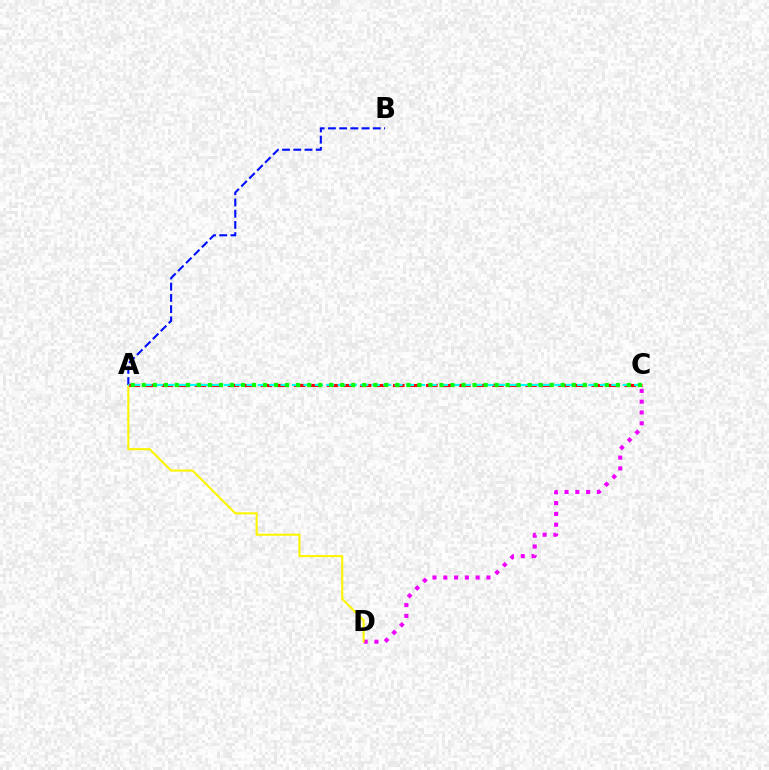{('A', 'C'): [{'color': '#ff0000', 'line_style': 'dashed', 'thickness': 2.25}, {'color': '#00fff6', 'line_style': 'dashed', 'thickness': 1.55}, {'color': '#08ff00', 'line_style': 'dotted', 'thickness': 3.0}], ('C', 'D'): [{'color': '#ee00ff', 'line_style': 'dotted', 'thickness': 2.93}], ('A', 'D'): [{'color': '#fcf500', 'line_style': 'solid', 'thickness': 1.5}], ('A', 'B'): [{'color': '#0010ff', 'line_style': 'dashed', 'thickness': 1.52}]}